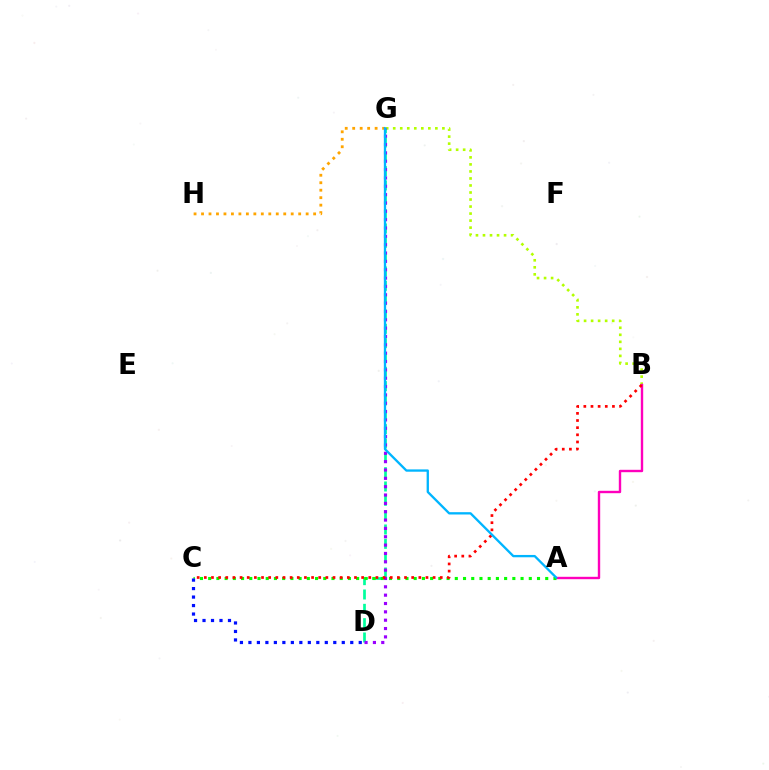{('B', 'G'): [{'color': '#b3ff00', 'line_style': 'dotted', 'thickness': 1.91}], ('A', 'B'): [{'color': '#ff00bd', 'line_style': 'solid', 'thickness': 1.72}], ('G', 'H'): [{'color': '#ffa500', 'line_style': 'dotted', 'thickness': 2.03}], ('D', 'G'): [{'color': '#00ff9d', 'line_style': 'dashed', 'thickness': 1.95}, {'color': '#9b00ff', 'line_style': 'dotted', 'thickness': 2.27}], ('A', 'C'): [{'color': '#08ff00', 'line_style': 'dotted', 'thickness': 2.23}], ('B', 'C'): [{'color': '#ff0000', 'line_style': 'dotted', 'thickness': 1.94}], ('C', 'D'): [{'color': '#0010ff', 'line_style': 'dotted', 'thickness': 2.31}], ('A', 'G'): [{'color': '#00b5ff', 'line_style': 'solid', 'thickness': 1.67}]}